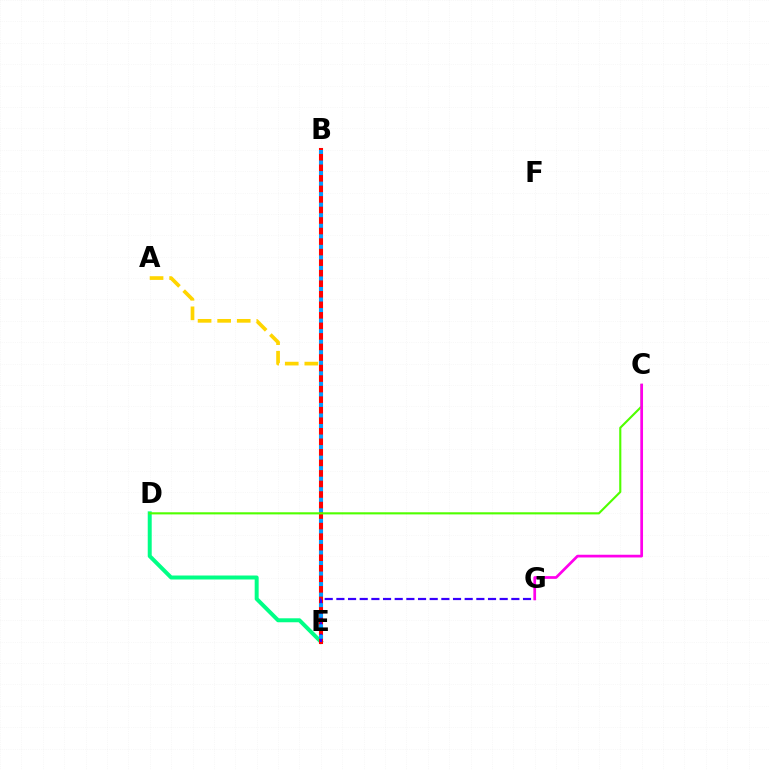{('A', 'E'): [{'color': '#ffd500', 'line_style': 'dashed', 'thickness': 2.66}], ('D', 'E'): [{'color': '#00ff86', 'line_style': 'solid', 'thickness': 2.86}], ('B', 'E'): [{'color': '#ff0000', 'line_style': 'solid', 'thickness': 2.94}, {'color': '#009eff', 'line_style': 'dotted', 'thickness': 2.86}], ('E', 'G'): [{'color': '#3700ff', 'line_style': 'dashed', 'thickness': 1.58}], ('C', 'D'): [{'color': '#4fff00', 'line_style': 'solid', 'thickness': 1.53}], ('C', 'G'): [{'color': '#ff00ed', 'line_style': 'solid', 'thickness': 1.96}]}